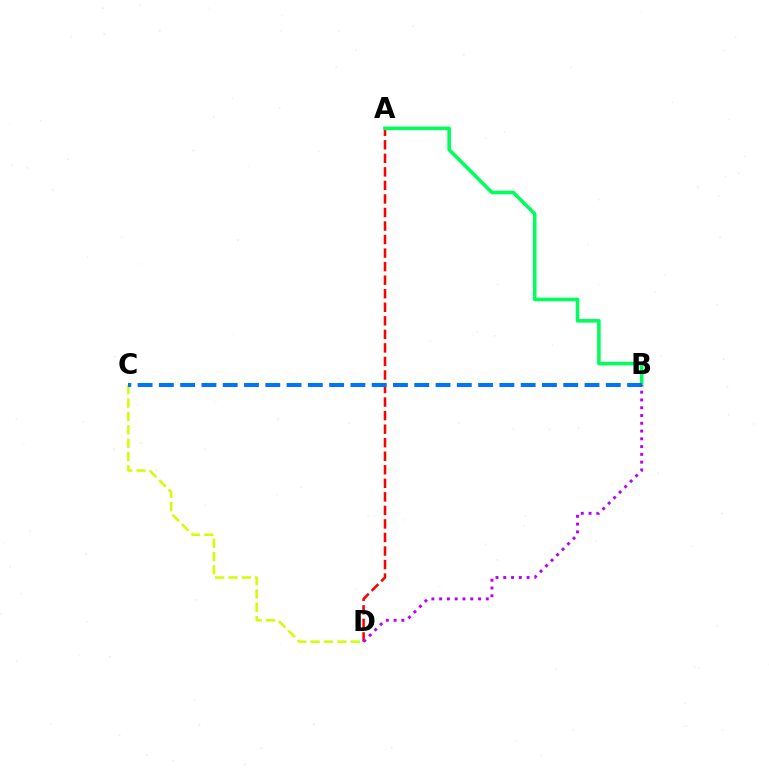{('A', 'D'): [{'color': '#ff0000', 'line_style': 'dashed', 'thickness': 1.84}], ('A', 'B'): [{'color': '#00ff5c', 'line_style': 'solid', 'thickness': 2.59}], ('C', 'D'): [{'color': '#d1ff00', 'line_style': 'dashed', 'thickness': 1.82}], ('B', 'C'): [{'color': '#0074ff', 'line_style': 'dashed', 'thickness': 2.89}], ('B', 'D'): [{'color': '#b900ff', 'line_style': 'dotted', 'thickness': 2.11}]}